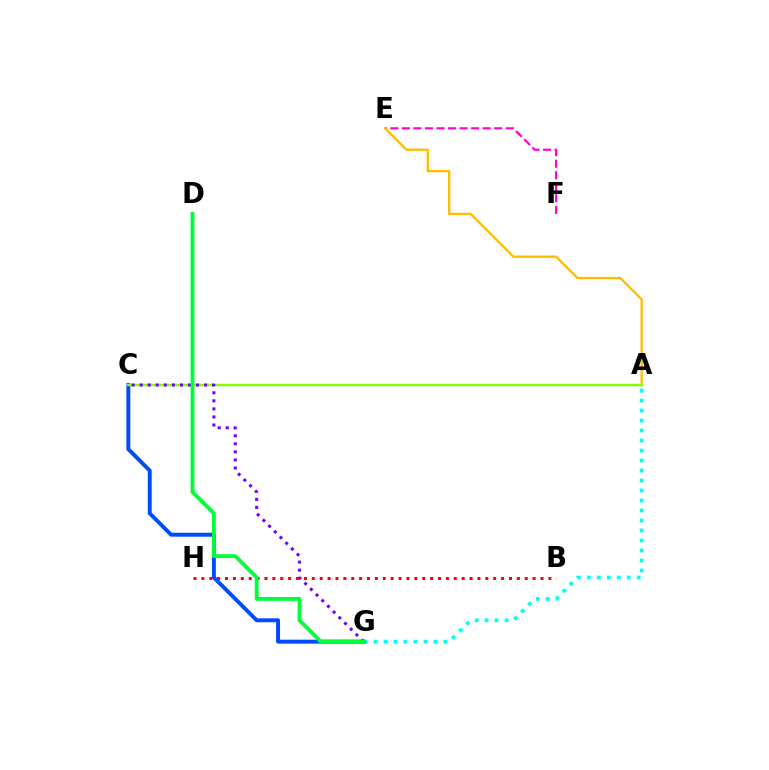{('A', 'G'): [{'color': '#00fff6', 'line_style': 'dotted', 'thickness': 2.72}], ('E', 'F'): [{'color': '#ff00cf', 'line_style': 'dashed', 'thickness': 1.57}], ('C', 'G'): [{'color': '#004bff', 'line_style': 'solid', 'thickness': 2.83}, {'color': '#7200ff', 'line_style': 'dotted', 'thickness': 2.19}], ('A', 'E'): [{'color': '#ffbd00', 'line_style': 'solid', 'thickness': 1.67}], ('A', 'C'): [{'color': '#84ff00', 'line_style': 'solid', 'thickness': 1.77}], ('B', 'H'): [{'color': '#ff0000', 'line_style': 'dotted', 'thickness': 2.14}], ('D', 'G'): [{'color': '#00ff39', 'line_style': 'solid', 'thickness': 2.75}]}